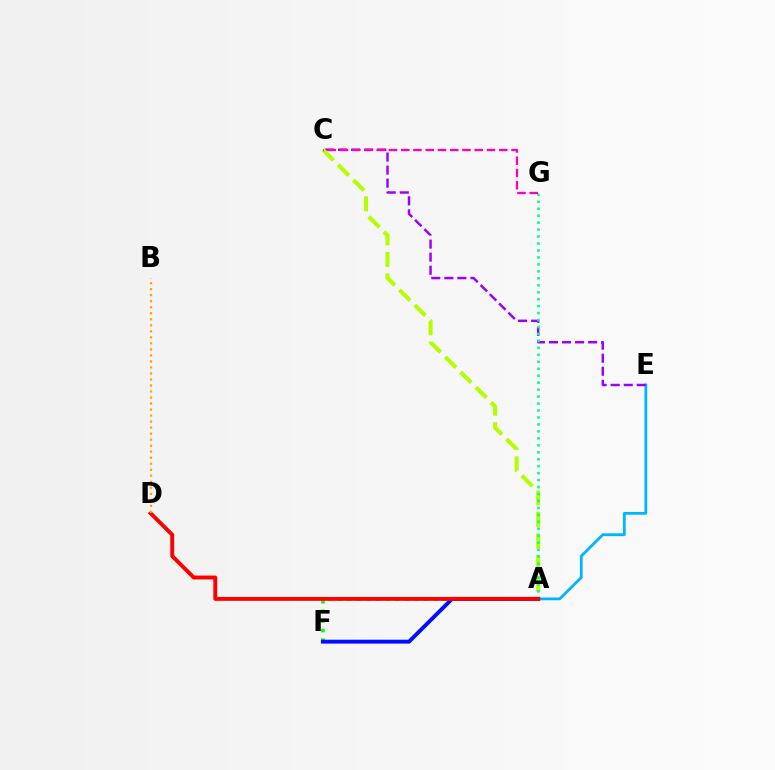{('A', 'E'): [{'color': '#00b5ff', 'line_style': 'solid', 'thickness': 2.01}], ('C', 'E'): [{'color': '#9b00ff', 'line_style': 'dashed', 'thickness': 1.77}], ('A', 'C'): [{'color': '#b3ff00', 'line_style': 'dashed', 'thickness': 2.92}], ('A', 'F'): [{'color': '#08ff00', 'line_style': 'dotted', 'thickness': 2.61}, {'color': '#0010ff', 'line_style': 'solid', 'thickness': 2.81}], ('A', 'G'): [{'color': '#00ff9d', 'line_style': 'dotted', 'thickness': 1.89}], ('A', 'D'): [{'color': '#ff0000', 'line_style': 'solid', 'thickness': 2.81}], ('C', 'G'): [{'color': '#ff00bd', 'line_style': 'dashed', 'thickness': 1.66}], ('B', 'D'): [{'color': '#ffa500', 'line_style': 'dotted', 'thickness': 1.64}]}